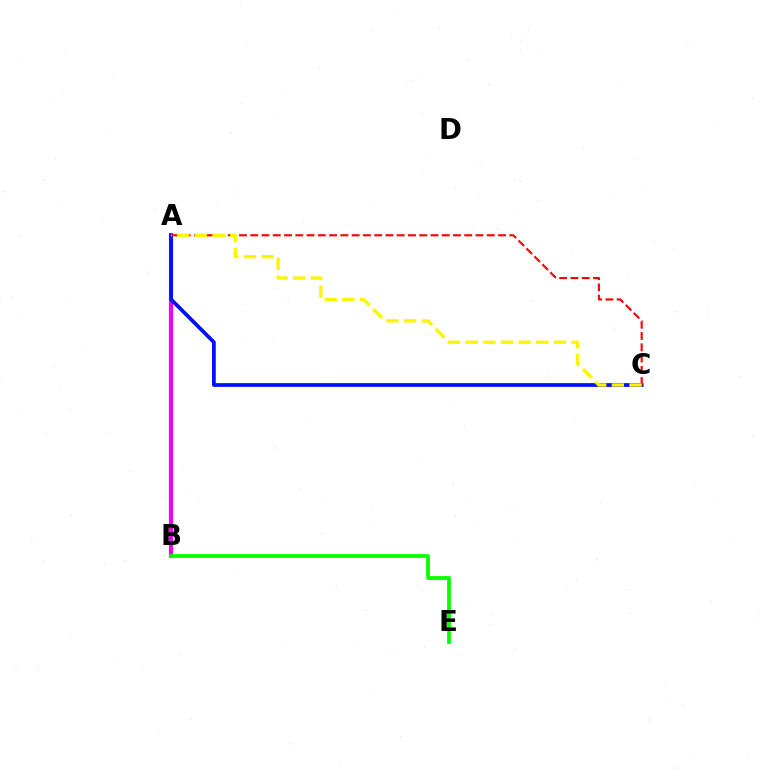{('A', 'B'): [{'color': '#00fff6', 'line_style': 'dashed', 'thickness': 1.54}, {'color': '#ee00ff', 'line_style': 'solid', 'thickness': 2.97}], ('A', 'C'): [{'color': '#0010ff', 'line_style': 'solid', 'thickness': 2.7}, {'color': '#ff0000', 'line_style': 'dashed', 'thickness': 1.53}, {'color': '#fcf500', 'line_style': 'dashed', 'thickness': 2.4}], ('B', 'E'): [{'color': '#08ff00', 'line_style': 'solid', 'thickness': 2.71}]}